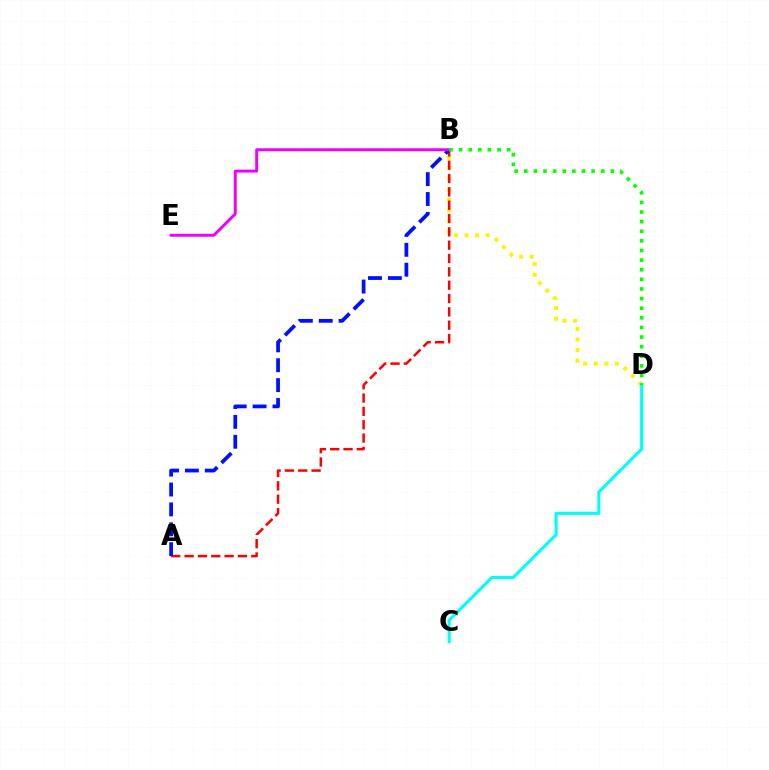{('B', 'D'): [{'color': '#fcf500', 'line_style': 'dotted', 'thickness': 2.87}, {'color': '#08ff00', 'line_style': 'dotted', 'thickness': 2.61}], ('A', 'B'): [{'color': '#ff0000', 'line_style': 'dashed', 'thickness': 1.81}, {'color': '#0010ff', 'line_style': 'dashed', 'thickness': 2.7}], ('C', 'D'): [{'color': '#00fff6', 'line_style': 'solid', 'thickness': 2.24}], ('B', 'E'): [{'color': '#ee00ff', 'line_style': 'solid', 'thickness': 2.12}]}